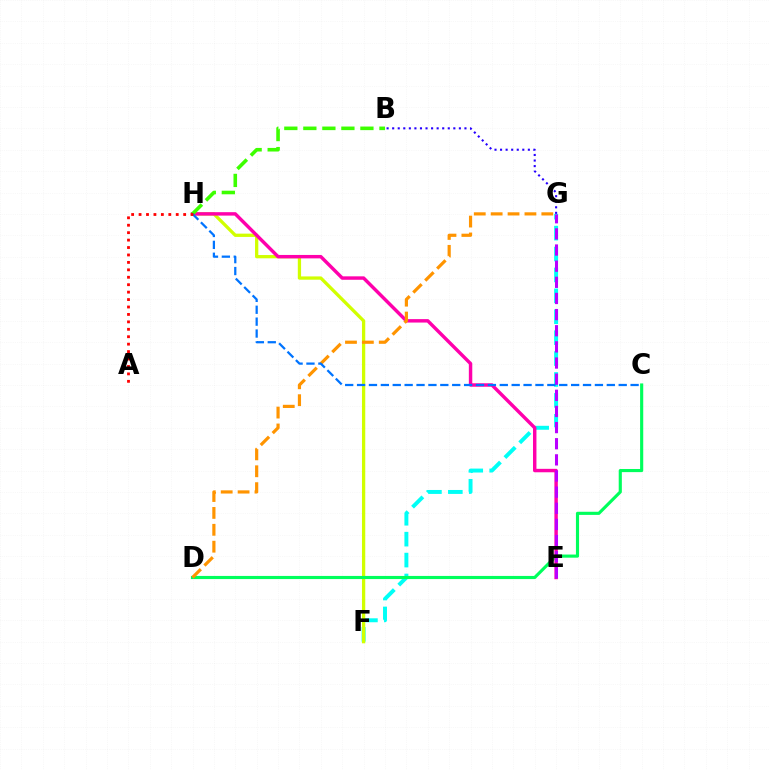{('F', 'G'): [{'color': '#00fff6', 'line_style': 'dashed', 'thickness': 2.84}], ('F', 'H'): [{'color': '#d1ff00', 'line_style': 'solid', 'thickness': 2.36}], ('B', 'G'): [{'color': '#2500ff', 'line_style': 'dotted', 'thickness': 1.51}], ('C', 'D'): [{'color': '#00ff5c', 'line_style': 'solid', 'thickness': 2.25}], ('E', 'H'): [{'color': '#ff00ac', 'line_style': 'solid', 'thickness': 2.47}], ('D', 'G'): [{'color': '#ff9400', 'line_style': 'dashed', 'thickness': 2.29}], ('B', 'H'): [{'color': '#3dff00', 'line_style': 'dashed', 'thickness': 2.58}], ('E', 'G'): [{'color': '#b900ff', 'line_style': 'dashed', 'thickness': 2.19}], ('C', 'H'): [{'color': '#0074ff', 'line_style': 'dashed', 'thickness': 1.62}], ('A', 'H'): [{'color': '#ff0000', 'line_style': 'dotted', 'thickness': 2.02}]}